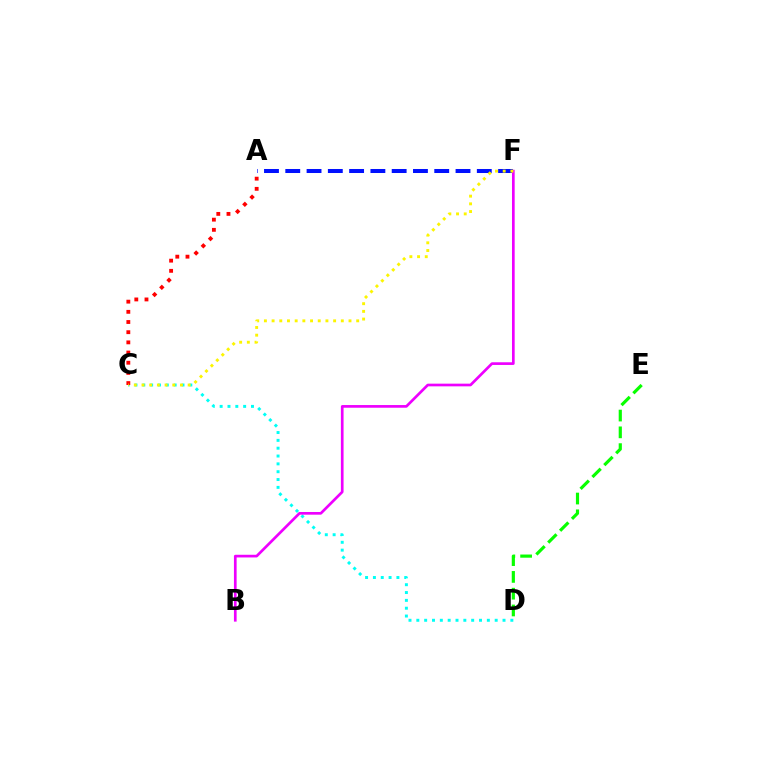{('C', 'D'): [{'color': '#00fff6', 'line_style': 'dotted', 'thickness': 2.13}], ('A', 'C'): [{'color': '#ff0000', 'line_style': 'dotted', 'thickness': 2.77}], ('D', 'E'): [{'color': '#08ff00', 'line_style': 'dashed', 'thickness': 2.28}], ('A', 'F'): [{'color': '#0010ff', 'line_style': 'dashed', 'thickness': 2.89}], ('B', 'F'): [{'color': '#ee00ff', 'line_style': 'solid', 'thickness': 1.93}], ('C', 'F'): [{'color': '#fcf500', 'line_style': 'dotted', 'thickness': 2.09}]}